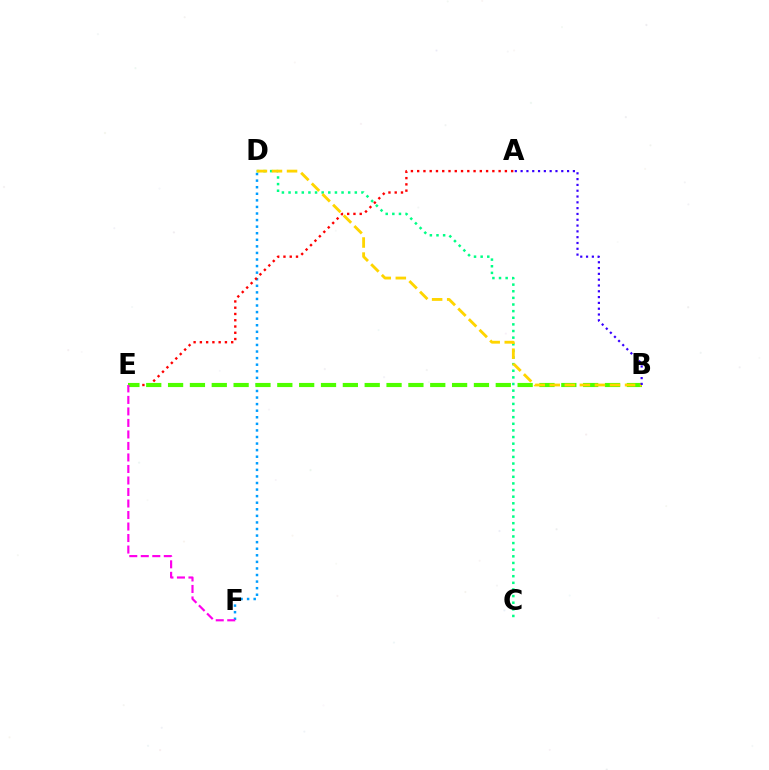{('D', 'F'): [{'color': '#009eff', 'line_style': 'dotted', 'thickness': 1.79}], ('C', 'D'): [{'color': '#00ff86', 'line_style': 'dotted', 'thickness': 1.8}], ('A', 'E'): [{'color': '#ff0000', 'line_style': 'dotted', 'thickness': 1.7}], ('B', 'E'): [{'color': '#4fff00', 'line_style': 'dashed', 'thickness': 2.97}], ('B', 'D'): [{'color': '#ffd500', 'line_style': 'dashed', 'thickness': 2.05}], ('A', 'B'): [{'color': '#3700ff', 'line_style': 'dotted', 'thickness': 1.58}], ('E', 'F'): [{'color': '#ff00ed', 'line_style': 'dashed', 'thickness': 1.56}]}